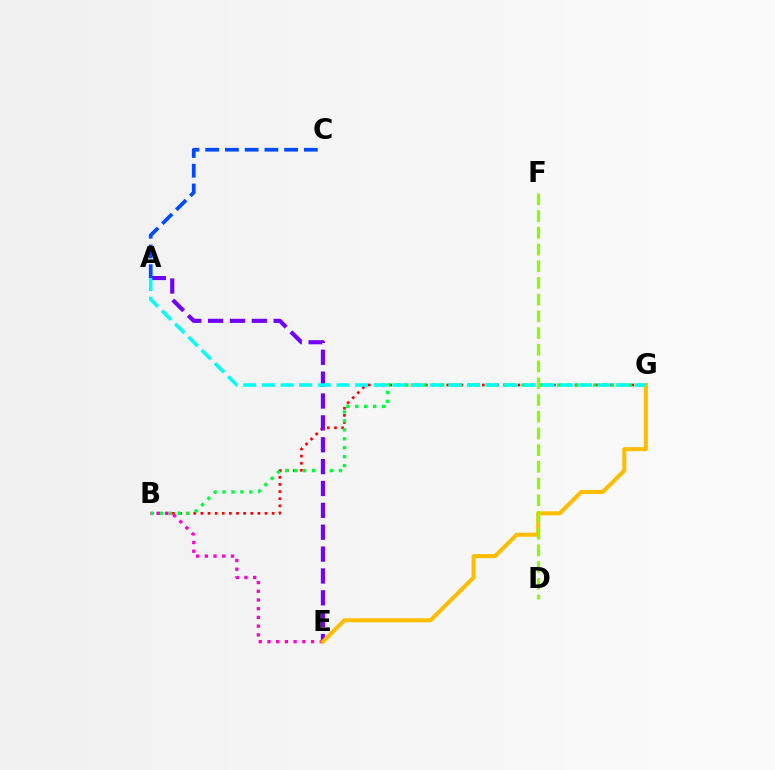{('B', 'G'): [{'color': '#ff0000', 'line_style': 'dotted', 'thickness': 1.94}, {'color': '#00ff39', 'line_style': 'dotted', 'thickness': 2.43}], ('A', 'E'): [{'color': '#7200ff', 'line_style': 'dashed', 'thickness': 2.97}], ('B', 'E'): [{'color': '#ff00cf', 'line_style': 'dotted', 'thickness': 2.37}], ('E', 'G'): [{'color': '#ffbd00', 'line_style': 'solid', 'thickness': 2.91}], ('D', 'F'): [{'color': '#84ff00', 'line_style': 'dashed', 'thickness': 2.27}], ('A', 'C'): [{'color': '#004bff', 'line_style': 'dashed', 'thickness': 2.68}], ('A', 'G'): [{'color': '#00fff6', 'line_style': 'dashed', 'thickness': 2.53}]}